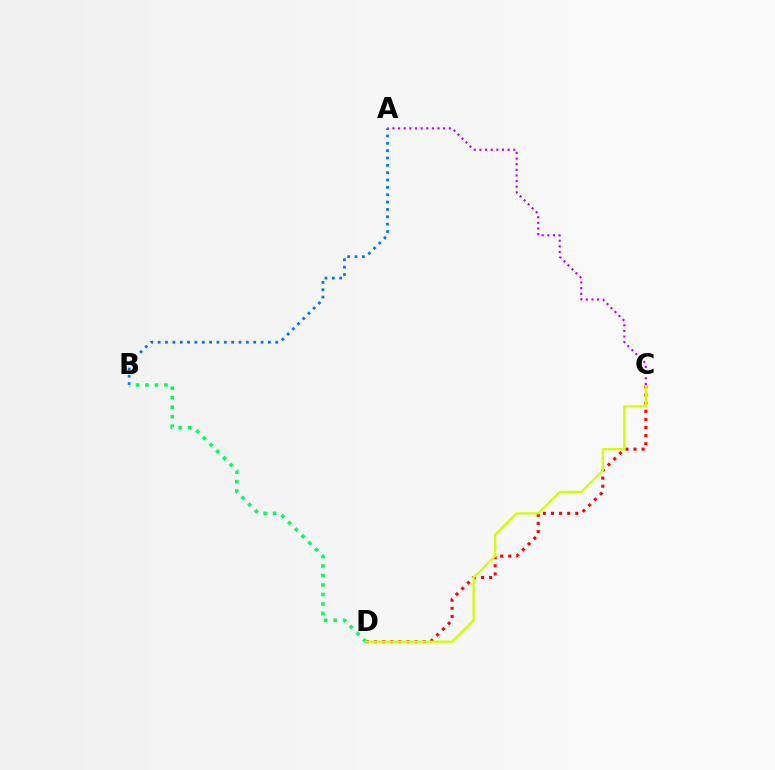{('C', 'D'): [{'color': '#ff0000', 'line_style': 'dotted', 'thickness': 2.2}, {'color': '#d1ff00', 'line_style': 'solid', 'thickness': 1.64}], ('A', 'B'): [{'color': '#0074ff', 'line_style': 'dotted', 'thickness': 2.0}], ('B', 'D'): [{'color': '#00ff5c', 'line_style': 'dotted', 'thickness': 2.58}], ('A', 'C'): [{'color': '#b900ff', 'line_style': 'dotted', 'thickness': 1.53}]}